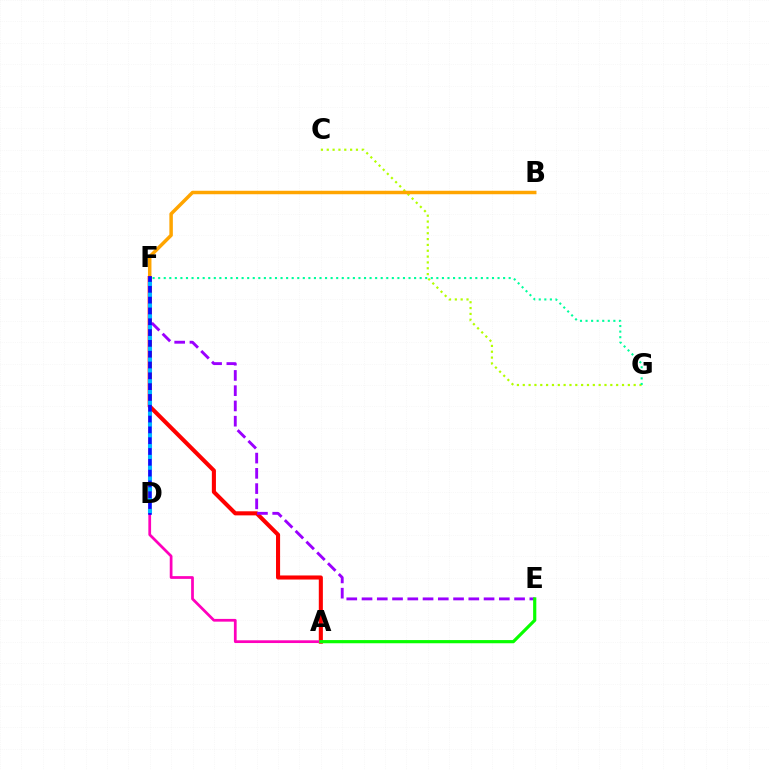{('C', 'G'): [{'color': '#b3ff00', 'line_style': 'dotted', 'thickness': 1.59}], ('B', 'F'): [{'color': '#ffa500', 'line_style': 'solid', 'thickness': 2.51}], ('A', 'F'): [{'color': '#ff0000', 'line_style': 'solid', 'thickness': 2.94}, {'color': '#ff00bd', 'line_style': 'solid', 'thickness': 1.97}], ('E', 'F'): [{'color': '#9b00ff', 'line_style': 'dashed', 'thickness': 2.07}], ('D', 'F'): [{'color': '#0010ff', 'line_style': 'solid', 'thickness': 2.59}, {'color': '#00b5ff', 'line_style': 'dotted', 'thickness': 2.94}], ('F', 'G'): [{'color': '#00ff9d', 'line_style': 'dotted', 'thickness': 1.51}], ('A', 'E'): [{'color': '#08ff00', 'line_style': 'solid', 'thickness': 2.29}]}